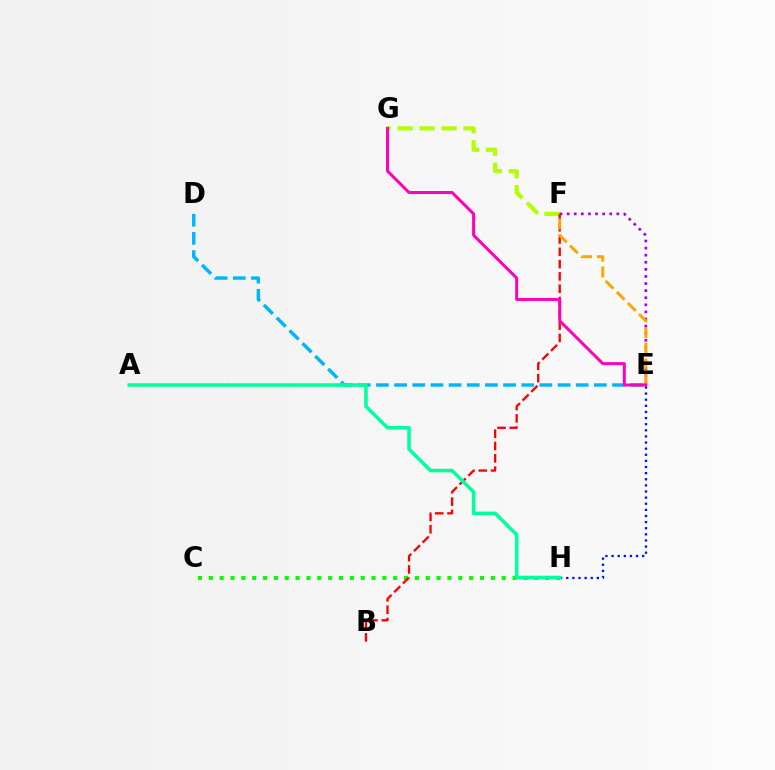{('D', 'E'): [{'color': '#00b5ff', 'line_style': 'dashed', 'thickness': 2.47}], ('E', 'H'): [{'color': '#0010ff', 'line_style': 'dotted', 'thickness': 1.66}], ('C', 'H'): [{'color': '#08ff00', 'line_style': 'dotted', 'thickness': 2.95}], ('F', 'G'): [{'color': '#b3ff00', 'line_style': 'dashed', 'thickness': 2.99}], ('E', 'F'): [{'color': '#9b00ff', 'line_style': 'dotted', 'thickness': 1.93}, {'color': '#ffa500', 'line_style': 'dashed', 'thickness': 2.13}], ('B', 'F'): [{'color': '#ff0000', 'line_style': 'dashed', 'thickness': 1.67}], ('E', 'G'): [{'color': '#ff00bd', 'line_style': 'solid', 'thickness': 2.16}], ('A', 'H'): [{'color': '#00ff9d', 'line_style': 'solid', 'thickness': 2.53}]}